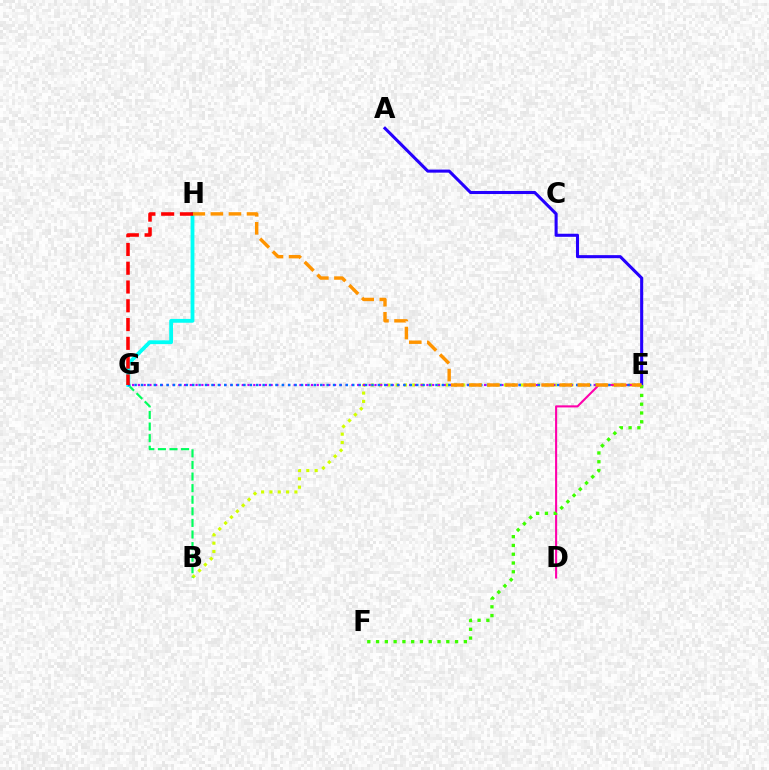{('B', 'E'): [{'color': '#d1ff00', 'line_style': 'dotted', 'thickness': 2.26}], ('E', 'G'): [{'color': '#b900ff', 'line_style': 'dotted', 'thickness': 1.57}, {'color': '#0074ff', 'line_style': 'dotted', 'thickness': 1.74}], ('D', 'E'): [{'color': '#ff00ac', 'line_style': 'solid', 'thickness': 1.51}], ('A', 'E'): [{'color': '#2500ff', 'line_style': 'solid', 'thickness': 2.21}], ('B', 'G'): [{'color': '#00ff5c', 'line_style': 'dashed', 'thickness': 1.57}], ('G', 'H'): [{'color': '#00fff6', 'line_style': 'solid', 'thickness': 2.74}, {'color': '#ff0000', 'line_style': 'dashed', 'thickness': 2.55}], ('E', 'F'): [{'color': '#3dff00', 'line_style': 'dotted', 'thickness': 2.38}], ('E', 'H'): [{'color': '#ff9400', 'line_style': 'dashed', 'thickness': 2.46}]}